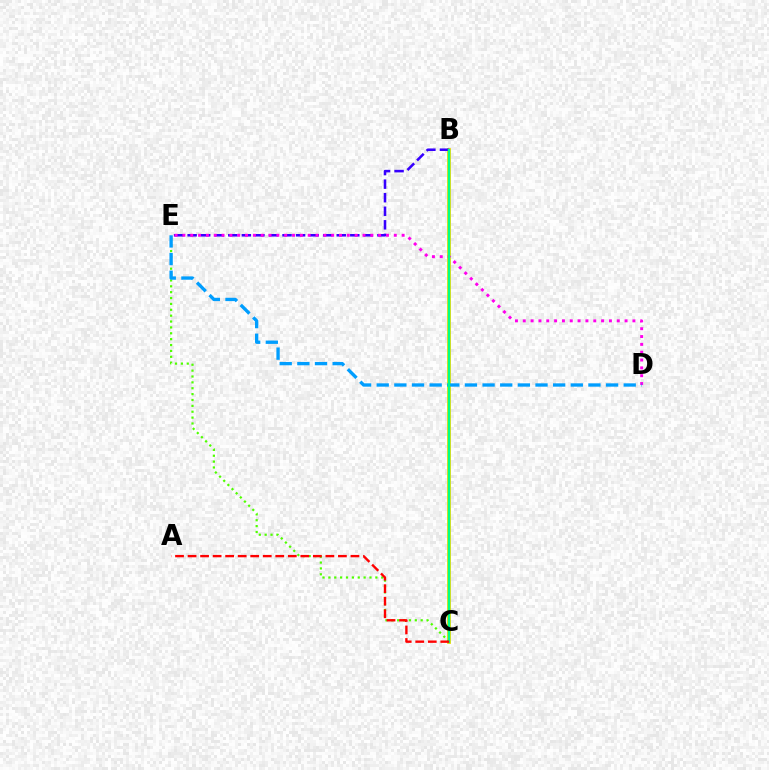{('B', 'C'): [{'color': '#ffd500', 'line_style': 'solid', 'thickness': 2.75}, {'color': '#00ff86', 'line_style': 'solid', 'thickness': 1.73}], ('C', 'E'): [{'color': '#4fff00', 'line_style': 'dotted', 'thickness': 1.6}], ('B', 'E'): [{'color': '#3700ff', 'line_style': 'dashed', 'thickness': 1.84}], ('D', 'E'): [{'color': '#ff00ed', 'line_style': 'dotted', 'thickness': 2.13}, {'color': '#009eff', 'line_style': 'dashed', 'thickness': 2.4}], ('A', 'C'): [{'color': '#ff0000', 'line_style': 'dashed', 'thickness': 1.7}]}